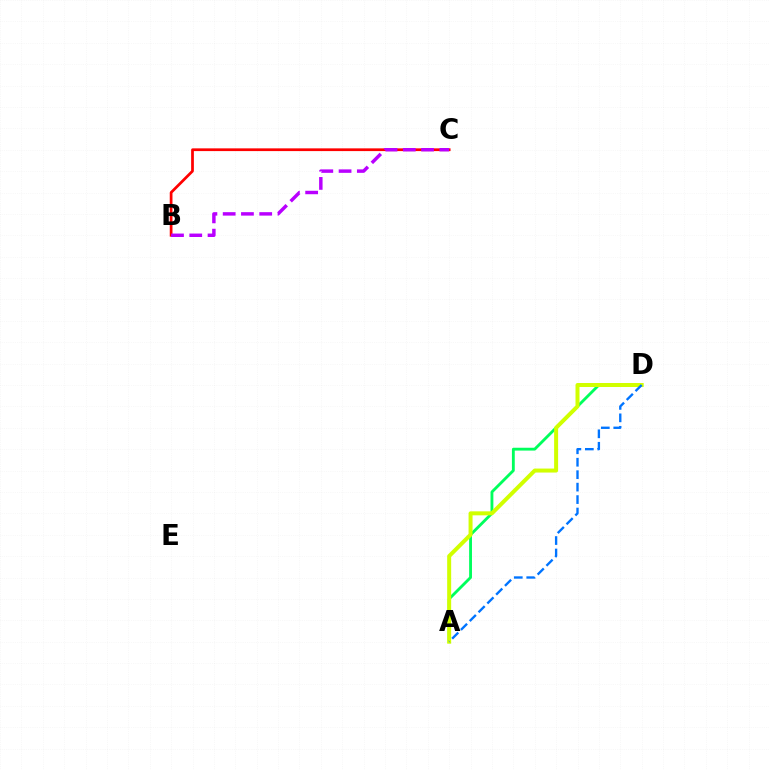{('B', 'C'): [{'color': '#ff0000', 'line_style': 'solid', 'thickness': 1.97}, {'color': '#b900ff', 'line_style': 'dashed', 'thickness': 2.48}], ('A', 'D'): [{'color': '#00ff5c', 'line_style': 'solid', 'thickness': 2.05}, {'color': '#d1ff00', 'line_style': 'solid', 'thickness': 2.87}, {'color': '#0074ff', 'line_style': 'dashed', 'thickness': 1.69}]}